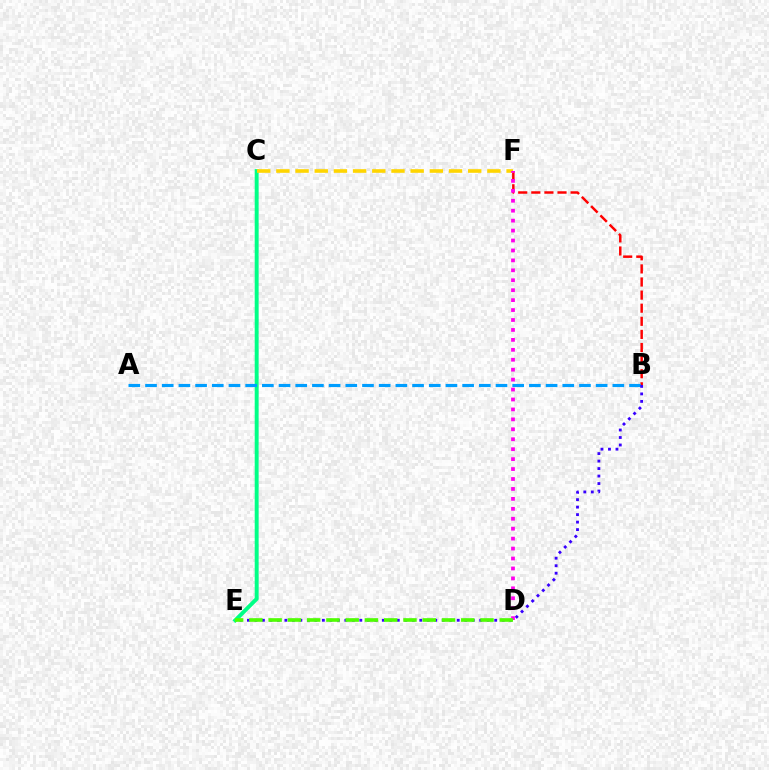{('C', 'E'): [{'color': '#00ff86', 'line_style': 'solid', 'thickness': 2.83}], ('B', 'F'): [{'color': '#ff0000', 'line_style': 'dashed', 'thickness': 1.78}], ('A', 'B'): [{'color': '#009eff', 'line_style': 'dashed', 'thickness': 2.27}], ('C', 'F'): [{'color': '#ffd500', 'line_style': 'dashed', 'thickness': 2.61}], ('B', 'E'): [{'color': '#3700ff', 'line_style': 'dotted', 'thickness': 2.04}], ('D', 'F'): [{'color': '#ff00ed', 'line_style': 'dotted', 'thickness': 2.7}], ('D', 'E'): [{'color': '#4fff00', 'line_style': 'dashed', 'thickness': 2.62}]}